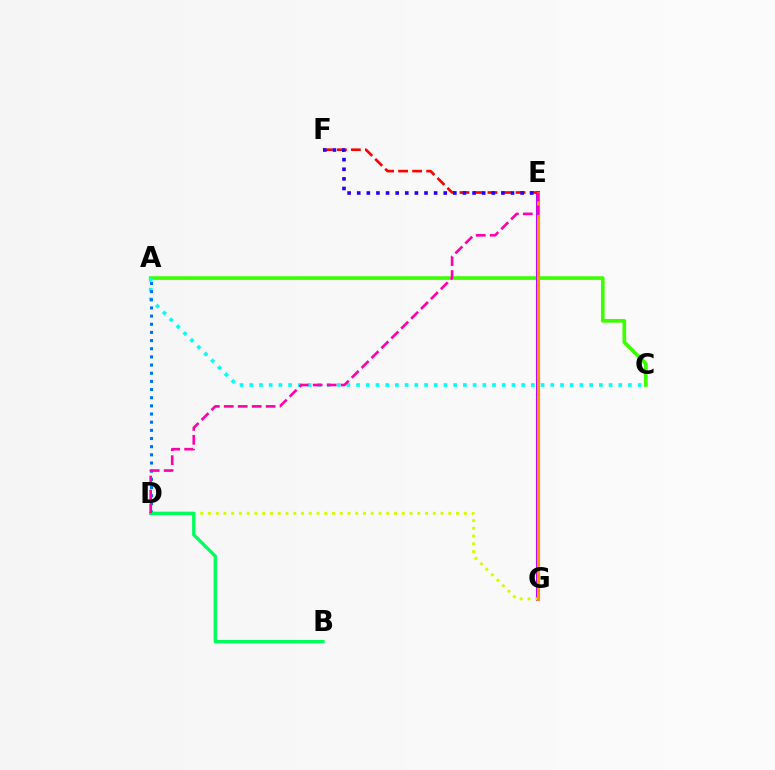{('A', 'C'): [{'color': '#3dff00', 'line_style': 'solid', 'thickness': 2.63}, {'color': '#00fff6', 'line_style': 'dotted', 'thickness': 2.64}], ('E', 'G'): [{'color': '#b900ff', 'line_style': 'solid', 'thickness': 2.92}, {'color': '#ff9400', 'line_style': 'solid', 'thickness': 2.23}], ('E', 'F'): [{'color': '#ff0000', 'line_style': 'dashed', 'thickness': 1.91}, {'color': '#2500ff', 'line_style': 'dotted', 'thickness': 2.61}], ('D', 'G'): [{'color': '#d1ff00', 'line_style': 'dotted', 'thickness': 2.11}], ('A', 'D'): [{'color': '#0074ff', 'line_style': 'dotted', 'thickness': 2.22}], ('B', 'D'): [{'color': '#00ff5c', 'line_style': 'solid', 'thickness': 2.39}], ('D', 'E'): [{'color': '#ff00ac', 'line_style': 'dashed', 'thickness': 1.9}]}